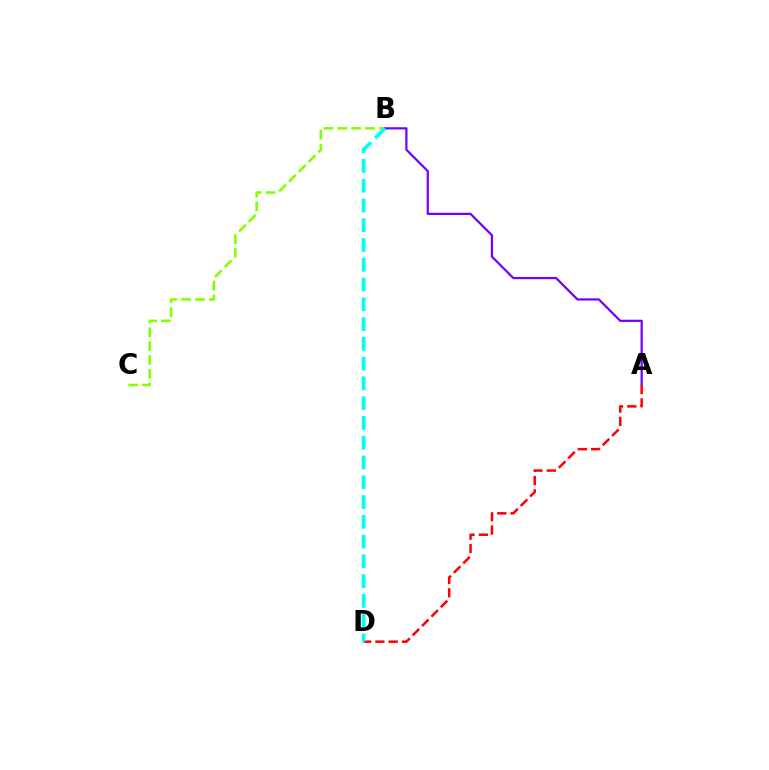{('B', 'C'): [{'color': '#84ff00', 'line_style': 'dashed', 'thickness': 1.88}], ('A', 'B'): [{'color': '#7200ff', 'line_style': 'solid', 'thickness': 1.6}], ('A', 'D'): [{'color': '#ff0000', 'line_style': 'dashed', 'thickness': 1.81}], ('B', 'D'): [{'color': '#00fff6', 'line_style': 'dashed', 'thickness': 2.69}]}